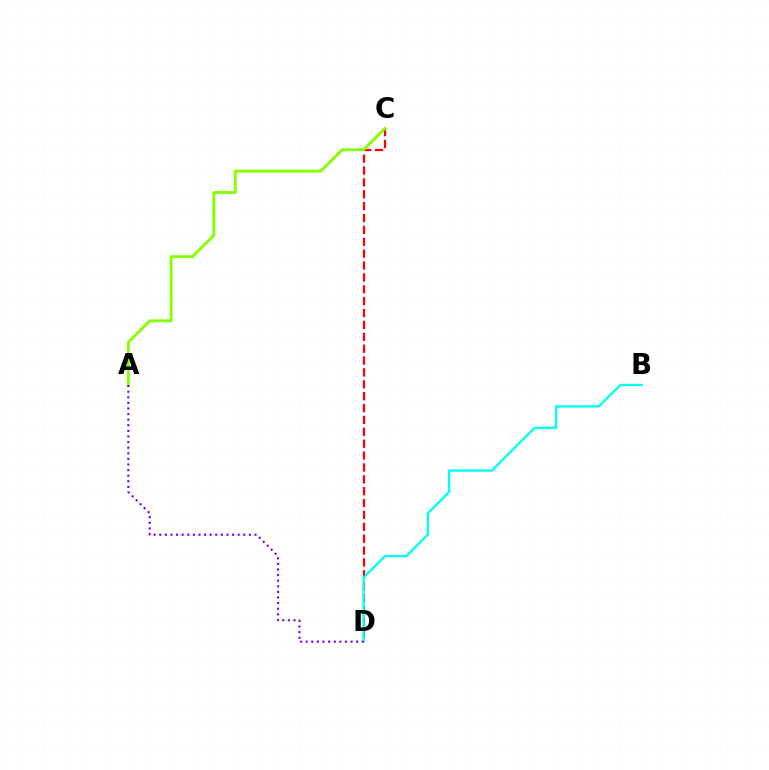{('C', 'D'): [{'color': '#ff0000', 'line_style': 'dashed', 'thickness': 1.61}], ('A', 'C'): [{'color': '#84ff00', 'line_style': 'solid', 'thickness': 2.06}], ('B', 'D'): [{'color': '#00fff6', 'line_style': 'solid', 'thickness': 1.68}], ('A', 'D'): [{'color': '#7200ff', 'line_style': 'dotted', 'thickness': 1.52}]}